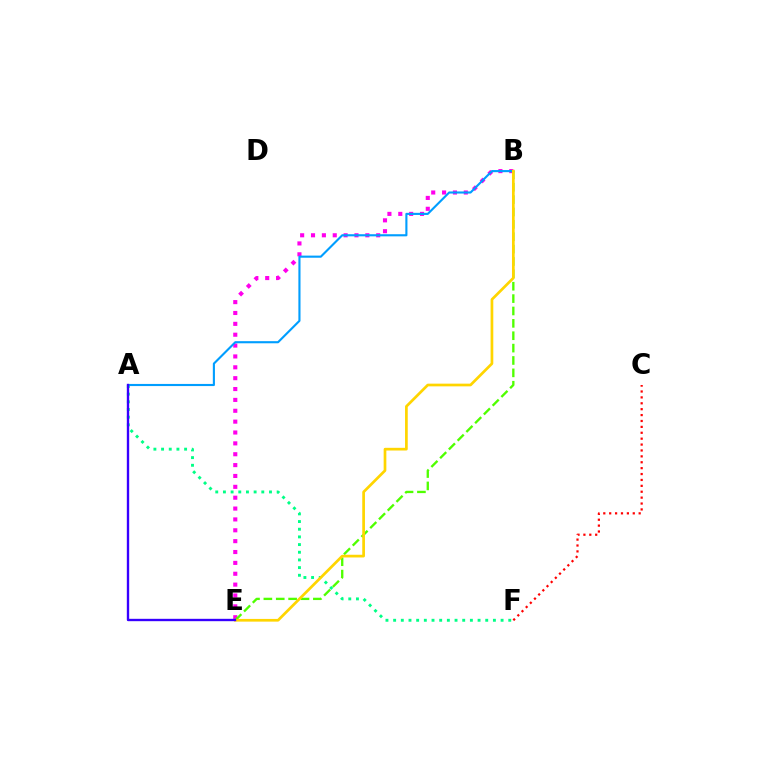{('A', 'F'): [{'color': '#00ff86', 'line_style': 'dotted', 'thickness': 2.09}], ('B', 'E'): [{'color': '#ff00ed', 'line_style': 'dotted', 'thickness': 2.95}, {'color': '#4fff00', 'line_style': 'dashed', 'thickness': 1.68}, {'color': '#ffd500', 'line_style': 'solid', 'thickness': 1.95}], ('C', 'F'): [{'color': '#ff0000', 'line_style': 'dotted', 'thickness': 1.6}], ('A', 'B'): [{'color': '#009eff', 'line_style': 'solid', 'thickness': 1.53}], ('A', 'E'): [{'color': '#3700ff', 'line_style': 'solid', 'thickness': 1.7}]}